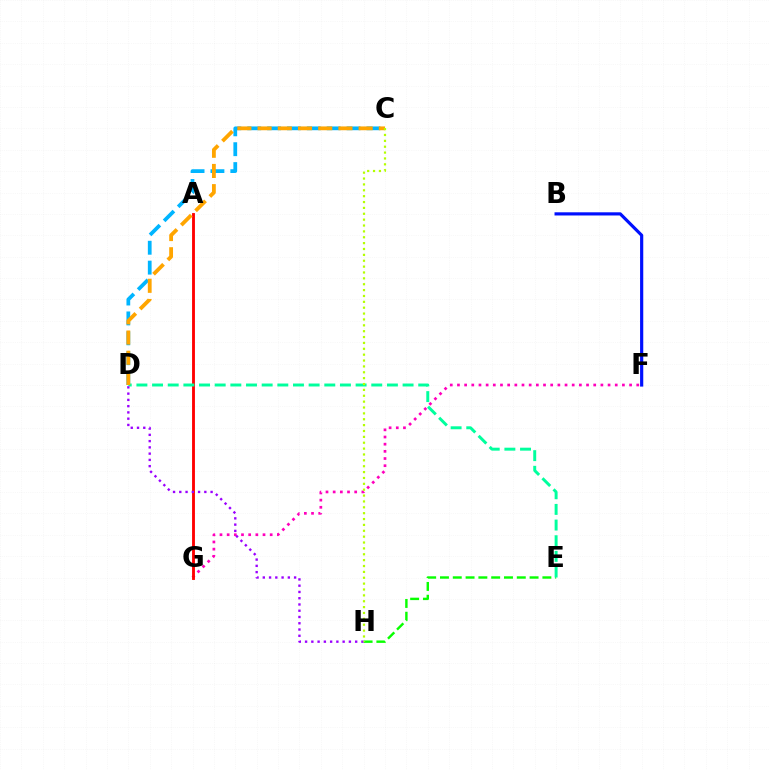{('F', 'G'): [{'color': '#ff00bd', 'line_style': 'dotted', 'thickness': 1.95}], ('A', 'G'): [{'color': '#ff0000', 'line_style': 'solid', 'thickness': 2.06}], ('C', 'D'): [{'color': '#00b5ff', 'line_style': 'dashed', 'thickness': 2.7}, {'color': '#ffa500', 'line_style': 'dashed', 'thickness': 2.74}], ('E', 'H'): [{'color': '#08ff00', 'line_style': 'dashed', 'thickness': 1.74}], ('D', 'E'): [{'color': '#00ff9d', 'line_style': 'dashed', 'thickness': 2.13}], ('D', 'H'): [{'color': '#9b00ff', 'line_style': 'dotted', 'thickness': 1.7}], ('B', 'F'): [{'color': '#0010ff', 'line_style': 'solid', 'thickness': 2.29}], ('C', 'H'): [{'color': '#b3ff00', 'line_style': 'dotted', 'thickness': 1.6}]}